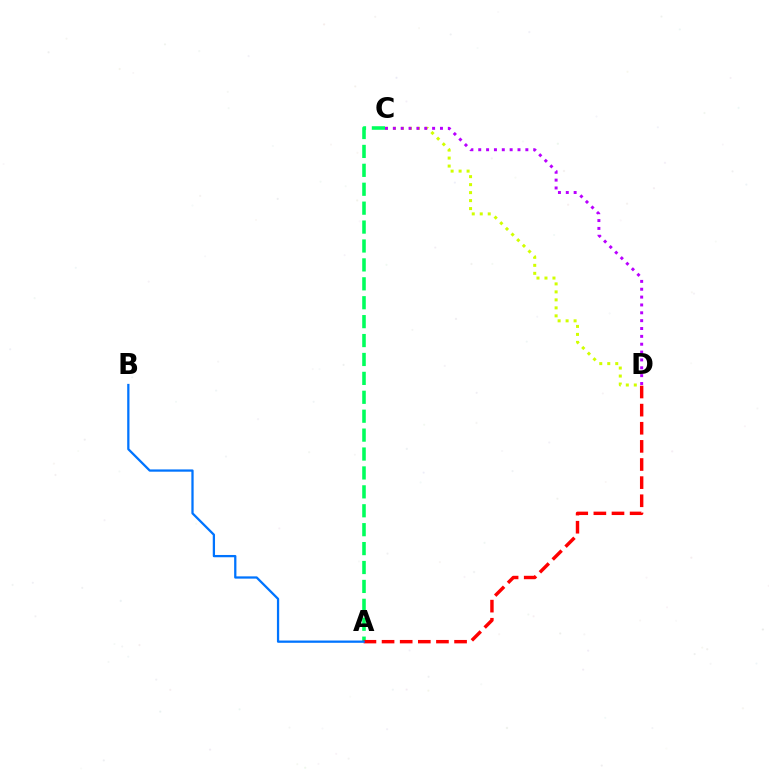{('A', 'C'): [{'color': '#00ff5c', 'line_style': 'dashed', 'thickness': 2.57}], ('A', 'D'): [{'color': '#ff0000', 'line_style': 'dashed', 'thickness': 2.46}], ('C', 'D'): [{'color': '#d1ff00', 'line_style': 'dotted', 'thickness': 2.17}, {'color': '#b900ff', 'line_style': 'dotted', 'thickness': 2.13}], ('A', 'B'): [{'color': '#0074ff', 'line_style': 'solid', 'thickness': 1.64}]}